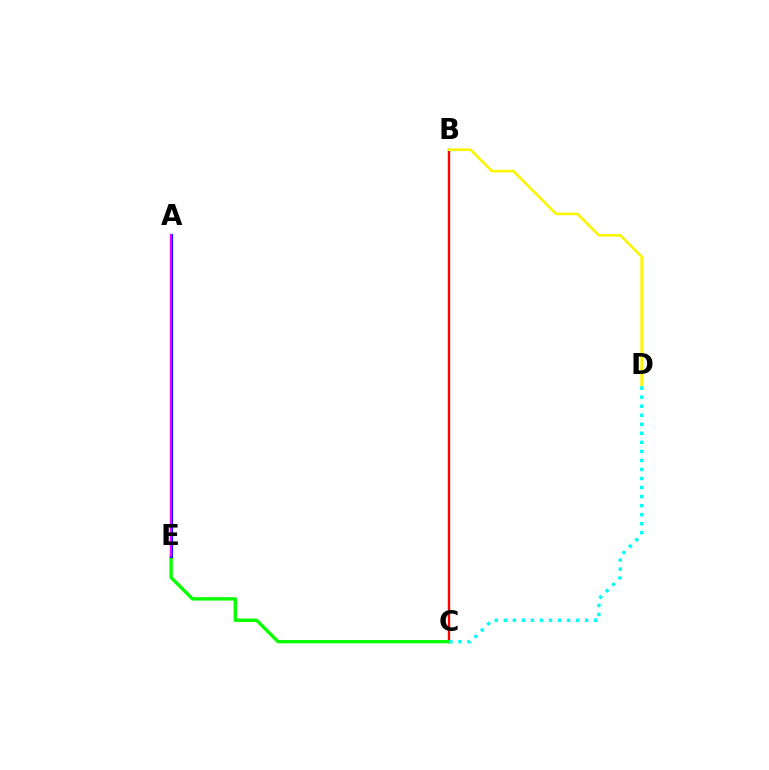{('B', 'C'): [{'color': '#ff0000', 'line_style': 'solid', 'thickness': 1.71}], ('B', 'D'): [{'color': '#fcf500', 'line_style': 'solid', 'thickness': 1.87}], ('C', 'E'): [{'color': '#08ff00', 'line_style': 'solid', 'thickness': 2.42}], ('C', 'D'): [{'color': '#00fff6', 'line_style': 'dotted', 'thickness': 2.46}], ('A', 'E'): [{'color': '#0010ff', 'line_style': 'solid', 'thickness': 2.29}, {'color': '#ee00ff', 'line_style': 'solid', 'thickness': 1.54}]}